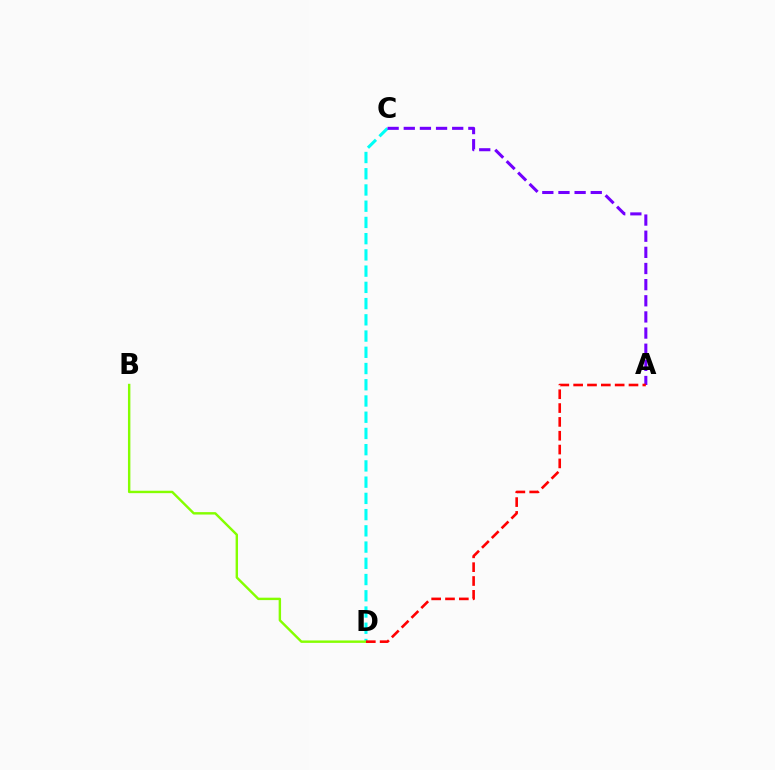{('C', 'D'): [{'color': '#00fff6', 'line_style': 'dashed', 'thickness': 2.21}], ('B', 'D'): [{'color': '#84ff00', 'line_style': 'solid', 'thickness': 1.74}], ('A', 'C'): [{'color': '#7200ff', 'line_style': 'dashed', 'thickness': 2.19}], ('A', 'D'): [{'color': '#ff0000', 'line_style': 'dashed', 'thickness': 1.88}]}